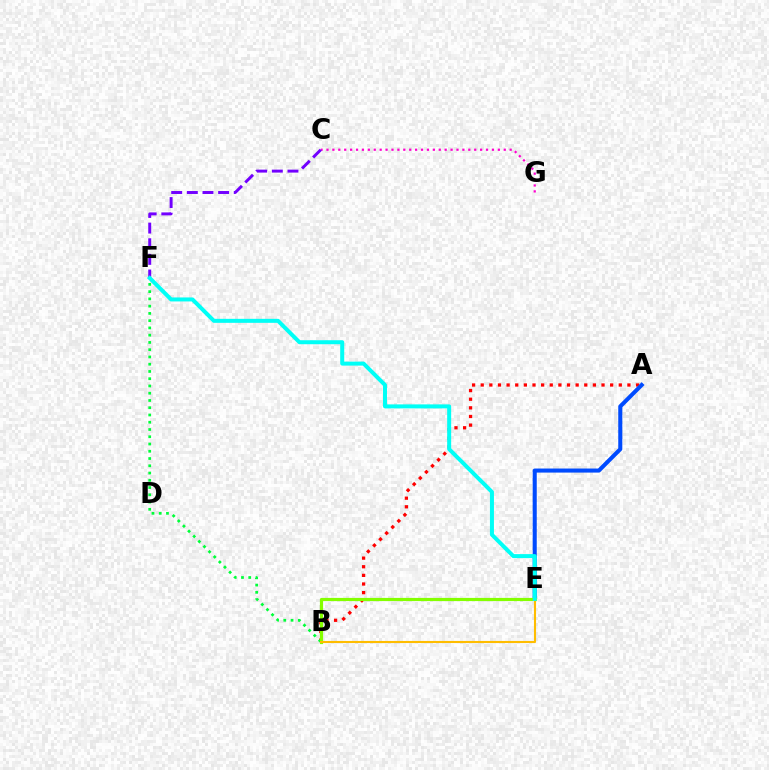{('A', 'B'): [{'color': '#ff0000', 'line_style': 'dotted', 'thickness': 2.34}], ('A', 'E'): [{'color': '#004bff', 'line_style': 'solid', 'thickness': 2.92}], ('B', 'F'): [{'color': '#00ff39', 'line_style': 'dotted', 'thickness': 1.97}], ('B', 'E'): [{'color': '#84ff00', 'line_style': 'solid', 'thickness': 2.29}, {'color': '#ffbd00', 'line_style': 'solid', 'thickness': 1.51}], ('C', 'G'): [{'color': '#ff00cf', 'line_style': 'dotted', 'thickness': 1.61}], ('C', 'F'): [{'color': '#7200ff', 'line_style': 'dashed', 'thickness': 2.12}], ('E', 'F'): [{'color': '#00fff6', 'line_style': 'solid', 'thickness': 2.88}]}